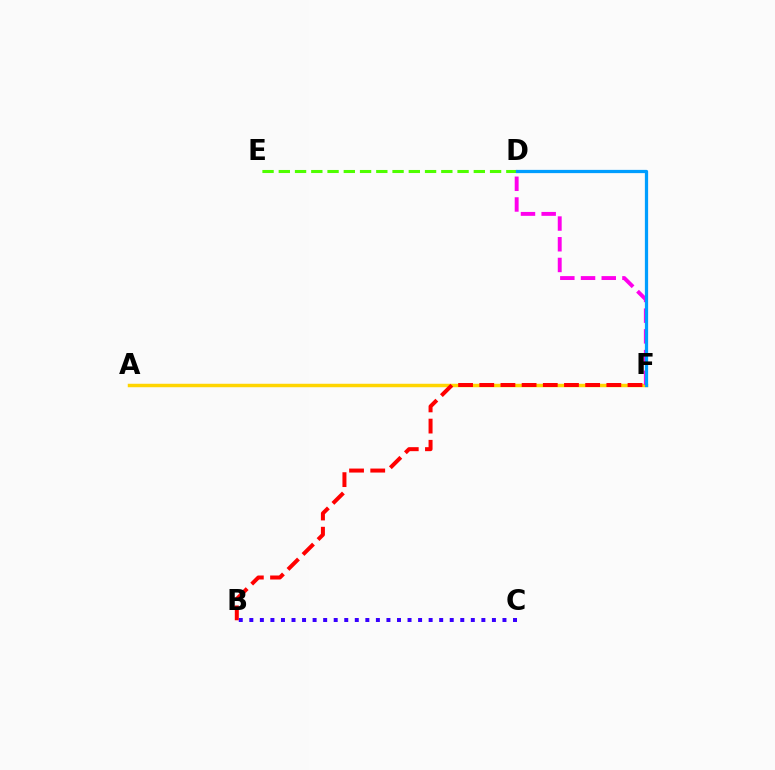{('A', 'F'): [{'color': '#00ff86', 'line_style': 'dotted', 'thickness': 2.05}, {'color': '#ffd500', 'line_style': 'solid', 'thickness': 2.5}], ('D', 'F'): [{'color': '#ff00ed', 'line_style': 'dashed', 'thickness': 2.81}, {'color': '#009eff', 'line_style': 'solid', 'thickness': 2.33}], ('B', 'C'): [{'color': '#3700ff', 'line_style': 'dotted', 'thickness': 2.87}], ('D', 'E'): [{'color': '#4fff00', 'line_style': 'dashed', 'thickness': 2.21}], ('B', 'F'): [{'color': '#ff0000', 'line_style': 'dashed', 'thickness': 2.88}]}